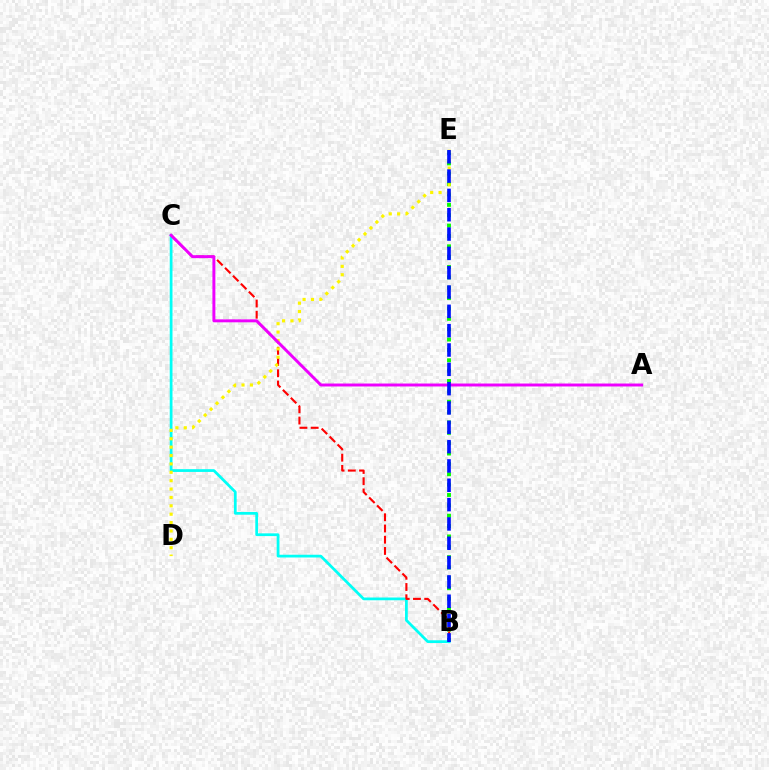{('B', 'E'): [{'color': '#08ff00', 'line_style': 'dotted', 'thickness': 2.82}, {'color': '#0010ff', 'line_style': 'dashed', 'thickness': 2.63}], ('B', 'C'): [{'color': '#00fff6', 'line_style': 'solid', 'thickness': 1.98}, {'color': '#ff0000', 'line_style': 'dashed', 'thickness': 1.53}], ('D', 'E'): [{'color': '#fcf500', 'line_style': 'dotted', 'thickness': 2.28}], ('A', 'C'): [{'color': '#ee00ff', 'line_style': 'solid', 'thickness': 2.12}]}